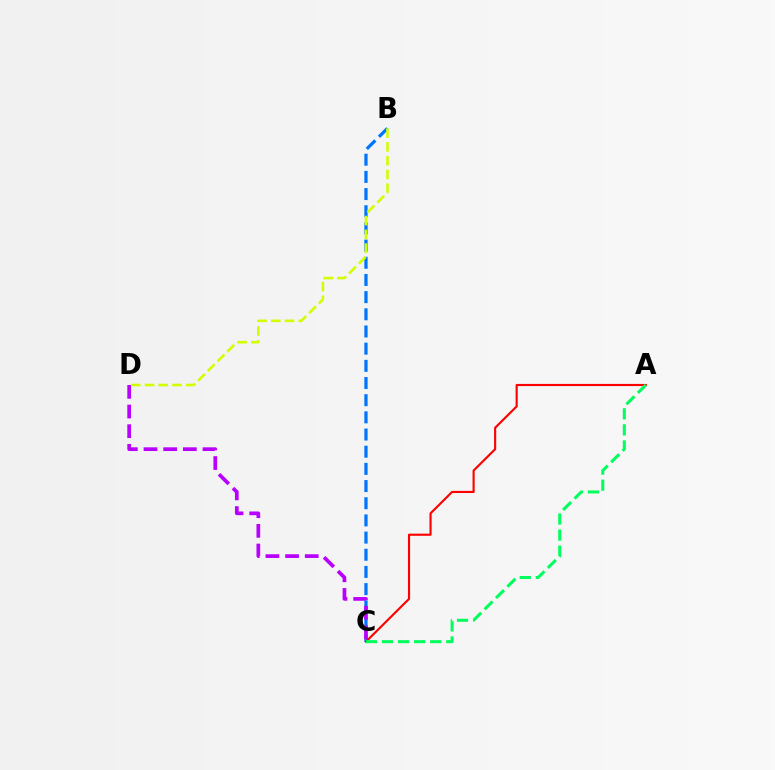{('B', 'C'): [{'color': '#0074ff', 'line_style': 'dashed', 'thickness': 2.33}], ('A', 'C'): [{'color': '#ff0000', 'line_style': 'solid', 'thickness': 1.54}, {'color': '#00ff5c', 'line_style': 'dashed', 'thickness': 2.18}], ('B', 'D'): [{'color': '#d1ff00', 'line_style': 'dashed', 'thickness': 1.87}], ('C', 'D'): [{'color': '#b900ff', 'line_style': 'dashed', 'thickness': 2.67}]}